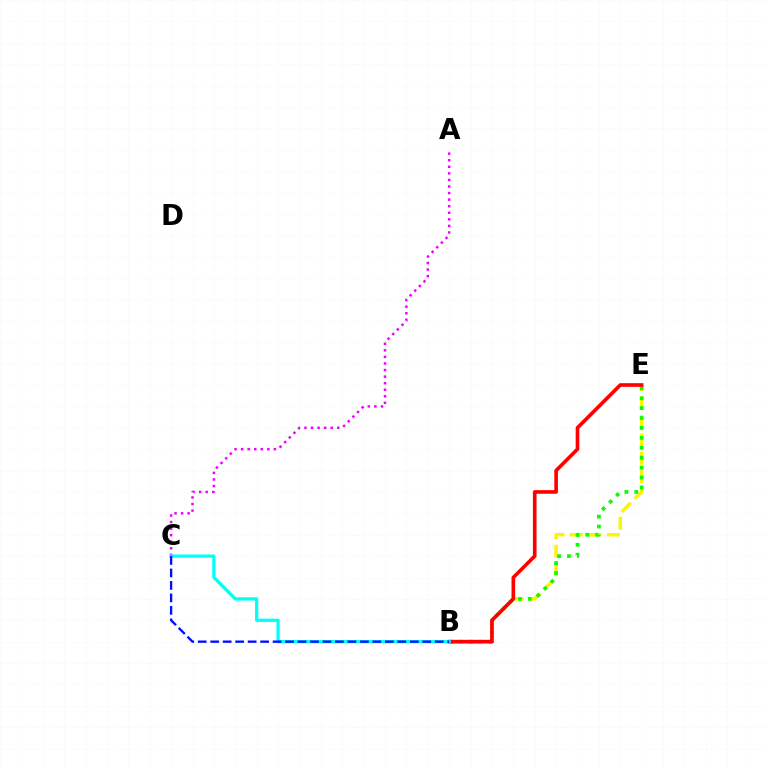{('B', 'E'): [{'color': '#fcf500', 'line_style': 'dashed', 'thickness': 2.5}, {'color': '#08ff00', 'line_style': 'dotted', 'thickness': 2.69}, {'color': '#ff0000', 'line_style': 'solid', 'thickness': 2.61}], ('A', 'C'): [{'color': '#ee00ff', 'line_style': 'dotted', 'thickness': 1.78}], ('B', 'C'): [{'color': '#00fff6', 'line_style': 'solid', 'thickness': 2.33}, {'color': '#0010ff', 'line_style': 'dashed', 'thickness': 1.69}]}